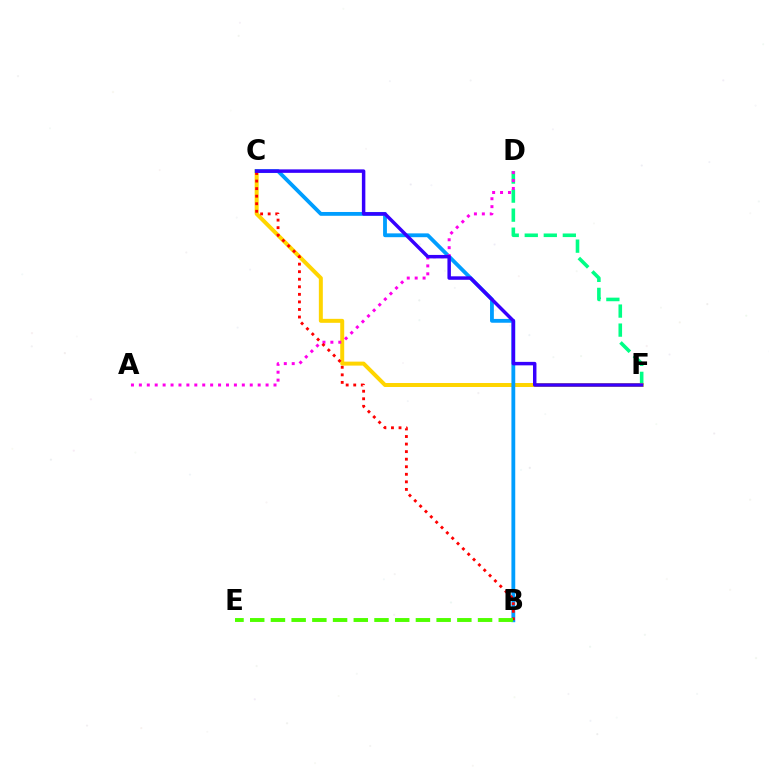{('D', 'F'): [{'color': '#00ff86', 'line_style': 'dashed', 'thickness': 2.59}], ('C', 'F'): [{'color': '#ffd500', 'line_style': 'solid', 'thickness': 2.87}, {'color': '#3700ff', 'line_style': 'solid', 'thickness': 2.5}], ('B', 'C'): [{'color': '#009eff', 'line_style': 'solid', 'thickness': 2.75}, {'color': '#ff0000', 'line_style': 'dotted', 'thickness': 2.05}], ('A', 'D'): [{'color': '#ff00ed', 'line_style': 'dotted', 'thickness': 2.15}], ('B', 'E'): [{'color': '#4fff00', 'line_style': 'dashed', 'thickness': 2.81}]}